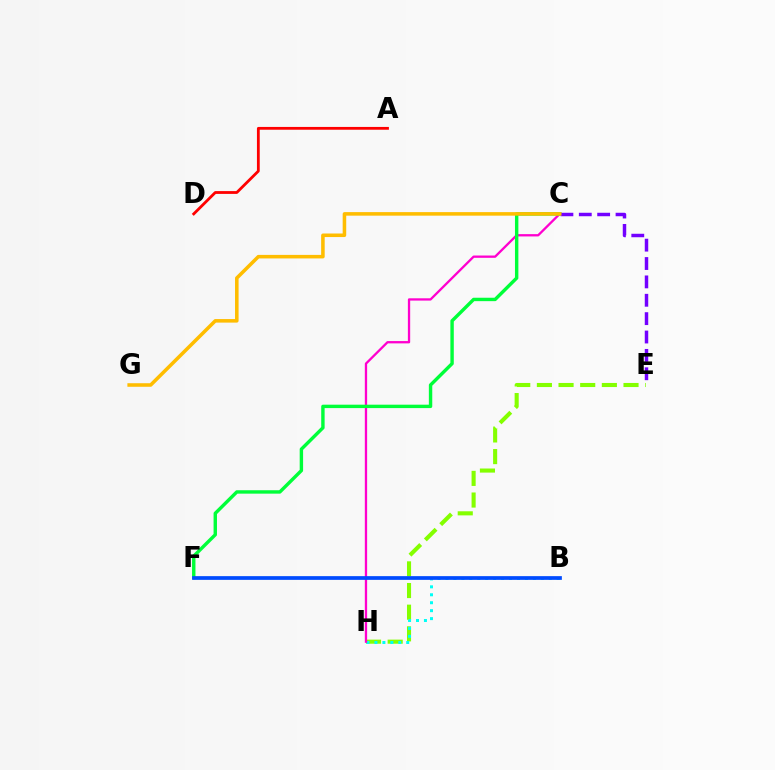{('E', 'H'): [{'color': '#84ff00', 'line_style': 'dashed', 'thickness': 2.94}], ('B', 'H'): [{'color': '#00fff6', 'line_style': 'dotted', 'thickness': 2.16}], ('C', 'H'): [{'color': '#ff00cf', 'line_style': 'solid', 'thickness': 1.66}], ('C', 'F'): [{'color': '#00ff39', 'line_style': 'solid', 'thickness': 2.45}], ('C', 'E'): [{'color': '#7200ff', 'line_style': 'dashed', 'thickness': 2.5}], ('C', 'G'): [{'color': '#ffbd00', 'line_style': 'solid', 'thickness': 2.55}], ('A', 'D'): [{'color': '#ff0000', 'line_style': 'solid', 'thickness': 2.01}], ('B', 'F'): [{'color': '#004bff', 'line_style': 'solid', 'thickness': 2.68}]}